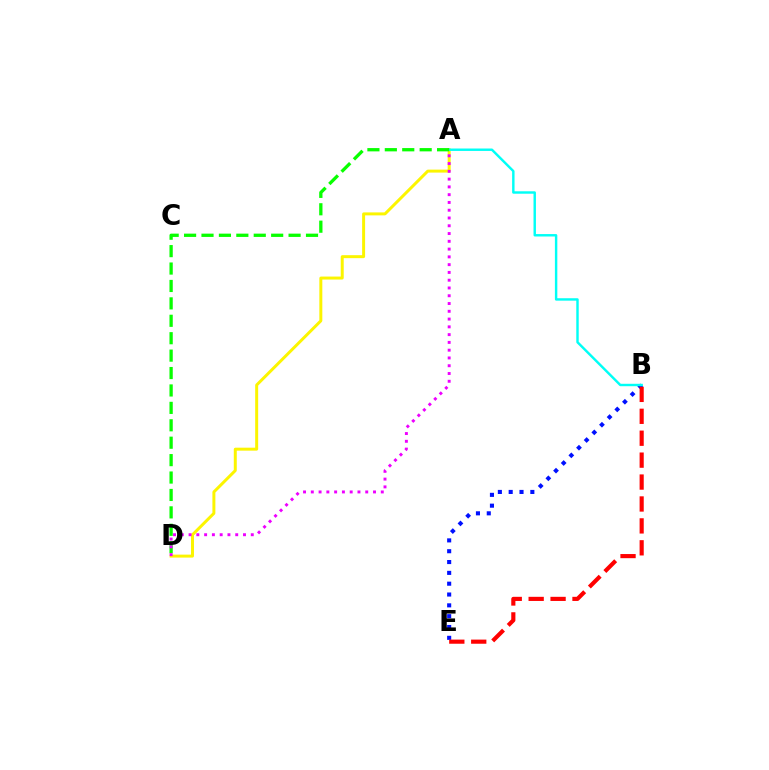{('B', 'E'): [{'color': '#0010ff', 'line_style': 'dotted', 'thickness': 2.94}, {'color': '#ff0000', 'line_style': 'dashed', 'thickness': 2.98}], ('A', 'D'): [{'color': '#fcf500', 'line_style': 'solid', 'thickness': 2.14}, {'color': '#08ff00', 'line_style': 'dashed', 'thickness': 2.37}, {'color': '#ee00ff', 'line_style': 'dotted', 'thickness': 2.11}], ('A', 'B'): [{'color': '#00fff6', 'line_style': 'solid', 'thickness': 1.75}]}